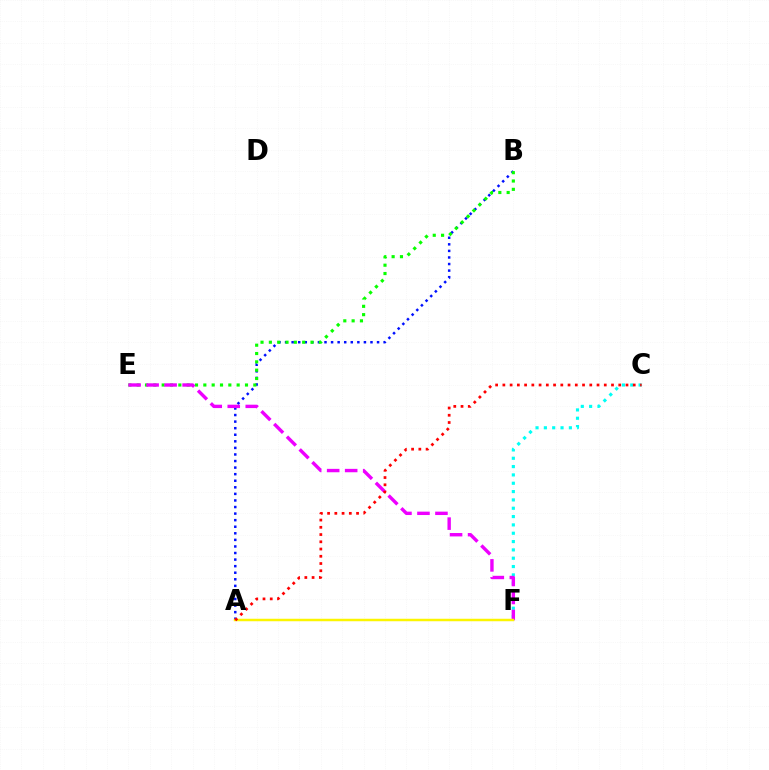{('C', 'F'): [{'color': '#00fff6', 'line_style': 'dotted', 'thickness': 2.26}], ('A', 'B'): [{'color': '#0010ff', 'line_style': 'dotted', 'thickness': 1.79}], ('B', 'E'): [{'color': '#08ff00', 'line_style': 'dotted', 'thickness': 2.26}], ('E', 'F'): [{'color': '#ee00ff', 'line_style': 'dashed', 'thickness': 2.45}], ('A', 'F'): [{'color': '#fcf500', 'line_style': 'solid', 'thickness': 1.79}], ('A', 'C'): [{'color': '#ff0000', 'line_style': 'dotted', 'thickness': 1.97}]}